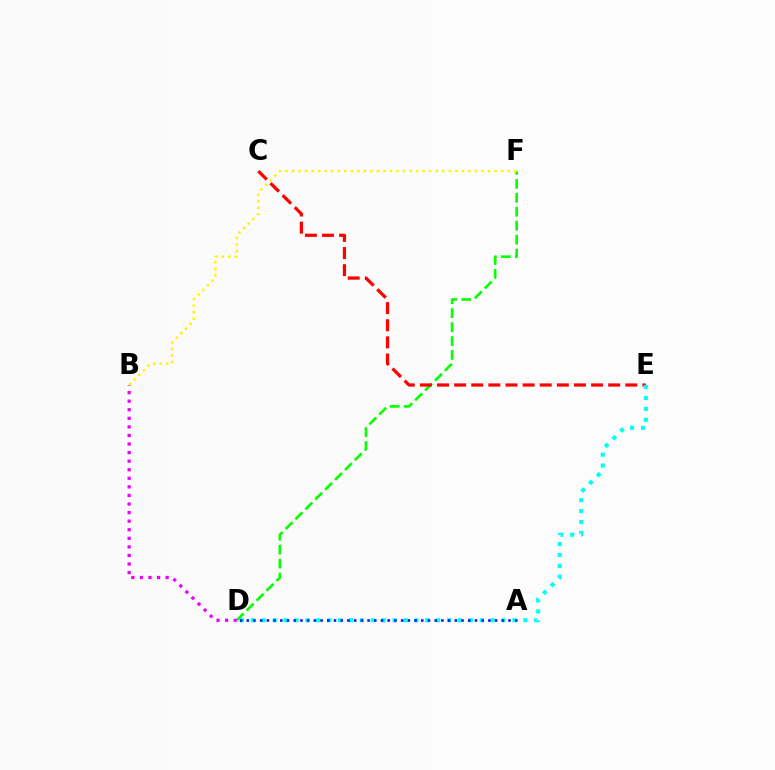{('D', 'F'): [{'color': '#08ff00', 'line_style': 'dashed', 'thickness': 1.89}], ('C', 'E'): [{'color': '#ff0000', 'line_style': 'dashed', 'thickness': 2.33}], ('B', 'D'): [{'color': '#ee00ff', 'line_style': 'dotted', 'thickness': 2.33}], ('D', 'E'): [{'color': '#00fff6', 'line_style': 'dotted', 'thickness': 2.96}], ('B', 'F'): [{'color': '#fcf500', 'line_style': 'dotted', 'thickness': 1.78}], ('A', 'D'): [{'color': '#0010ff', 'line_style': 'dotted', 'thickness': 1.82}]}